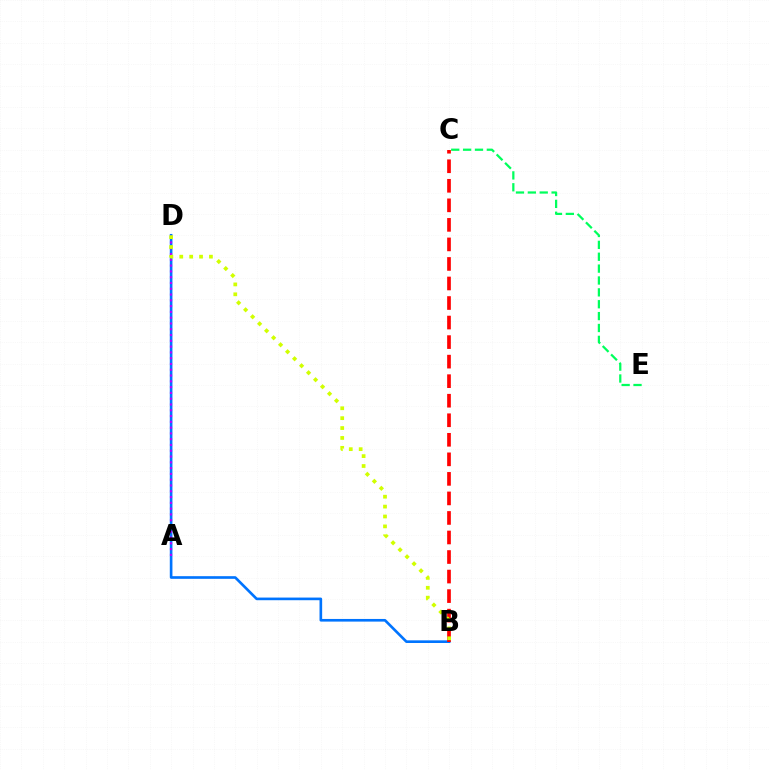{('B', 'D'): [{'color': '#0074ff', 'line_style': 'solid', 'thickness': 1.91}, {'color': '#d1ff00', 'line_style': 'dotted', 'thickness': 2.69}], ('A', 'D'): [{'color': '#b900ff', 'line_style': 'dotted', 'thickness': 1.57}], ('B', 'C'): [{'color': '#ff0000', 'line_style': 'dashed', 'thickness': 2.65}], ('C', 'E'): [{'color': '#00ff5c', 'line_style': 'dashed', 'thickness': 1.61}]}